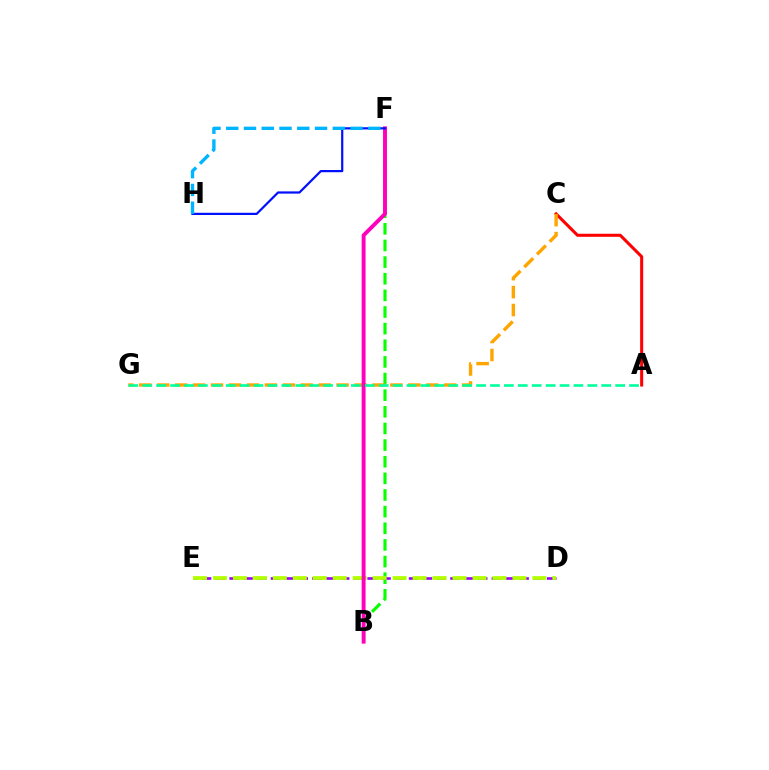{('B', 'F'): [{'color': '#08ff00', 'line_style': 'dashed', 'thickness': 2.26}, {'color': '#ff00bd', 'line_style': 'solid', 'thickness': 2.81}], ('D', 'E'): [{'color': '#9b00ff', 'line_style': 'dashed', 'thickness': 1.88}, {'color': '#b3ff00', 'line_style': 'dashed', 'thickness': 2.71}], ('A', 'C'): [{'color': '#ff0000', 'line_style': 'solid', 'thickness': 2.2}], ('C', 'G'): [{'color': '#ffa500', 'line_style': 'dashed', 'thickness': 2.44}], ('A', 'G'): [{'color': '#00ff9d', 'line_style': 'dashed', 'thickness': 1.89}], ('F', 'H'): [{'color': '#0010ff', 'line_style': 'solid', 'thickness': 1.59}, {'color': '#00b5ff', 'line_style': 'dashed', 'thickness': 2.41}]}